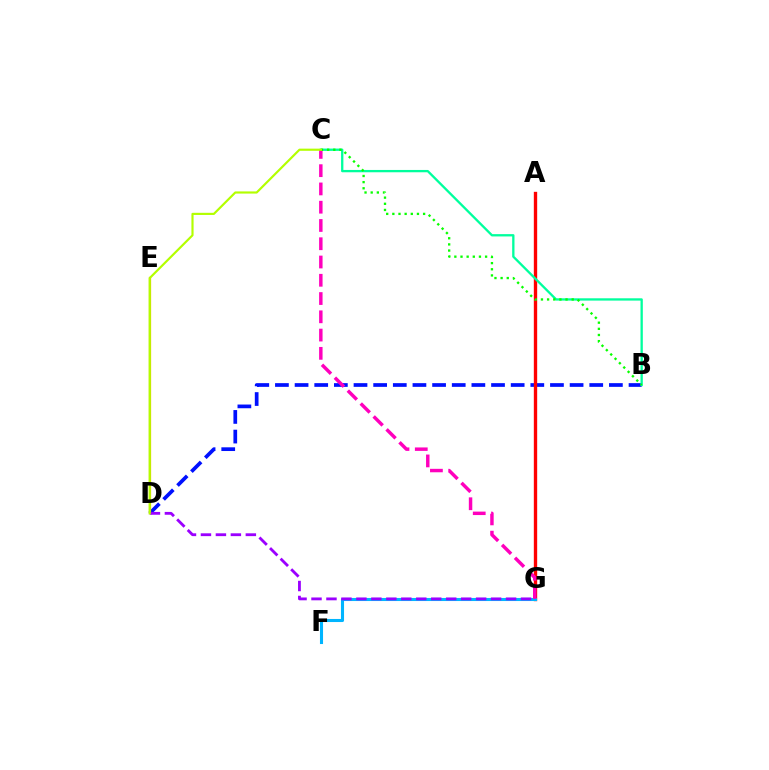{('B', 'D'): [{'color': '#0010ff', 'line_style': 'dashed', 'thickness': 2.67}], ('D', 'E'): [{'color': '#ffa500', 'line_style': 'solid', 'thickness': 1.61}], ('A', 'G'): [{'color': '#ff0000', 'line_style': 'solid', 'thickness': 2.41}], ('F', 'G'): [{'color': '#00b5ff', 'line_style': 'solid', 'thickness': 2.22}], ('B', 'C'): [{'color': '#00ff9d', 'line_style': 'solid', 'thickness': 1.67}, {'color': '#08ff00', 'line_style': 'dotted', 'thickness': 1.67}], ('C', 'G'): [{'color': '#ff00bd', 'line_style': 'dashed', 'thickness': 2.48}], ('D', 'G'): [{'color': '#9b00ff', 'line_style': 'dashed', 'thickness': 2.03}], ('C', 'D'): [{'color': '#b3ff00', 'line_style': 'solid', 'thickness': 1.56}]}